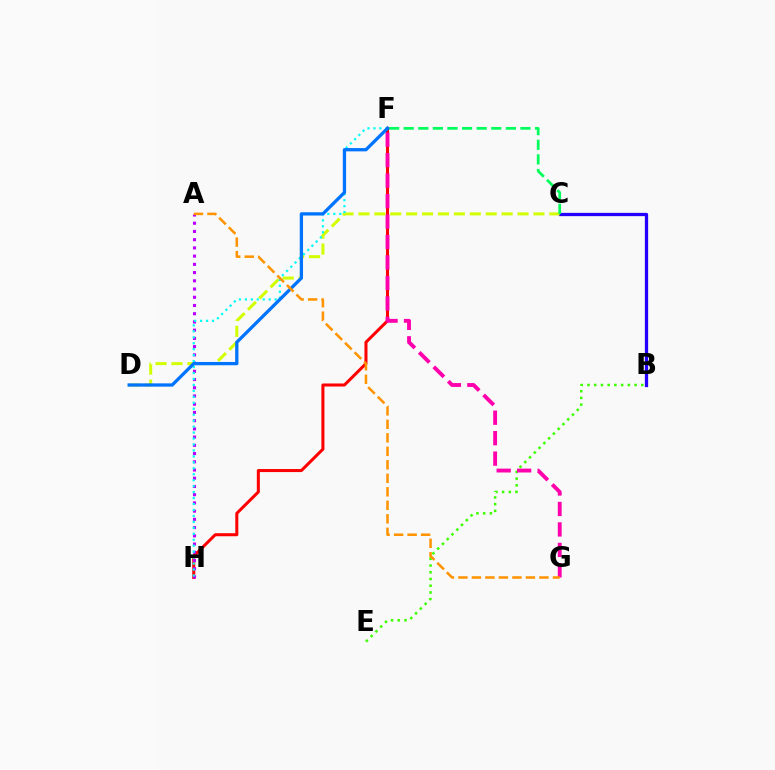{('B', 'E'): [{'color': '#3dff00', 'line_style': 'dotted', 'thickness': 1.83}], ('B', 'C'): [{'color': '#2500ff', 'line_style': 'solid', 'thickness': 2.35}], ('F', 'H'): [{'color': '#ff0000', 'line_style': 'solid', 'thickness': 2.19}, {'color': '#00fff6', 'line_style': 'dotted', 'thickness': 1.62}], ('F', 'G'): [{'color': '#ff00ac', 'line_style': 'dashed', 'thickness': 2.78}], ('C', 'D'): [{'color': '#d1ff00', 'line_style': 'dashed', 'thickness': 2.16}], ('A', 'H'): [{'color': '#b900ff', 'line_style': 'dotted', 'thickness': 2.23}], ('C', 'F'): [{'color': '#00ff5c', 'line_style': 'dashed', 'thickness': 1.98}], ('D', 'F'): [{'color': '#0074ff', 'line_style': 'solid', 'thickness': 2.36}], ('A', 'G'): [{'color': '#ff9400', 'line_style': 'dashed', 'thickness': 1.83}]}